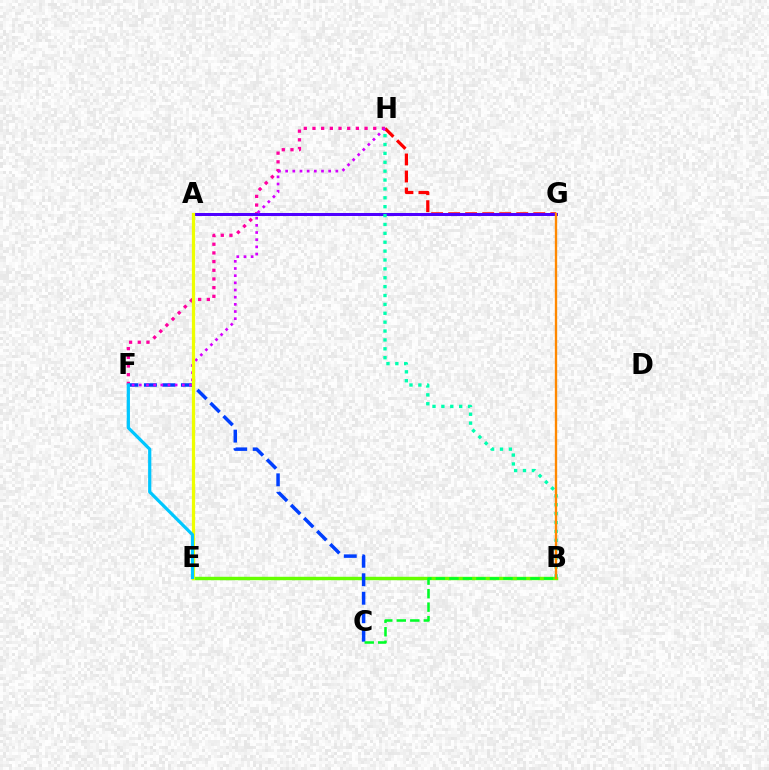{('F', 'H'): [{'color': '#ff00a0', 'line_style': 'dotted', 'thickness': 2.36}, {'color': '#d600ff', 'line_style': 'dotted', 'thickness': 1.95}], ('B', 'E'): [{'color': '#66ff00', 'line_style': 'solid', 'thickness': 2.46}], ('G', 'H'): [{'color': '#ff0000', 'line_style': 'dashed', 'thickness': 2.31}], ('A', 'G'): [{'color': '#4f00ff', 'line_style': 'solid', 'thickness': 2.18}], ('C', 'F'): [{'color': '#003fff', 'line_style': 'dashed', 'thickness': 2.51}], ('B', 'C'): [{'color': '#00ff27', 'line_style': 'dashed', 'thickness': 1.84}], ('A', 'E'): [{'color': '#eeff00', 'line_style': 'solid', 'thickness': 2.33}], ('B', 'H'): [{'color': '#00ffaf', 'line_style': 'dotted', 'thickness': 2.41}], ('B', 'G'): [{'color': '#ff8800', 'line_style': 'solid', 'thickness': 1.7}], ('E', 'F'): [{'color': '#00c7ff', 'line_style': 'solid', 'thickness': 2.32}]}